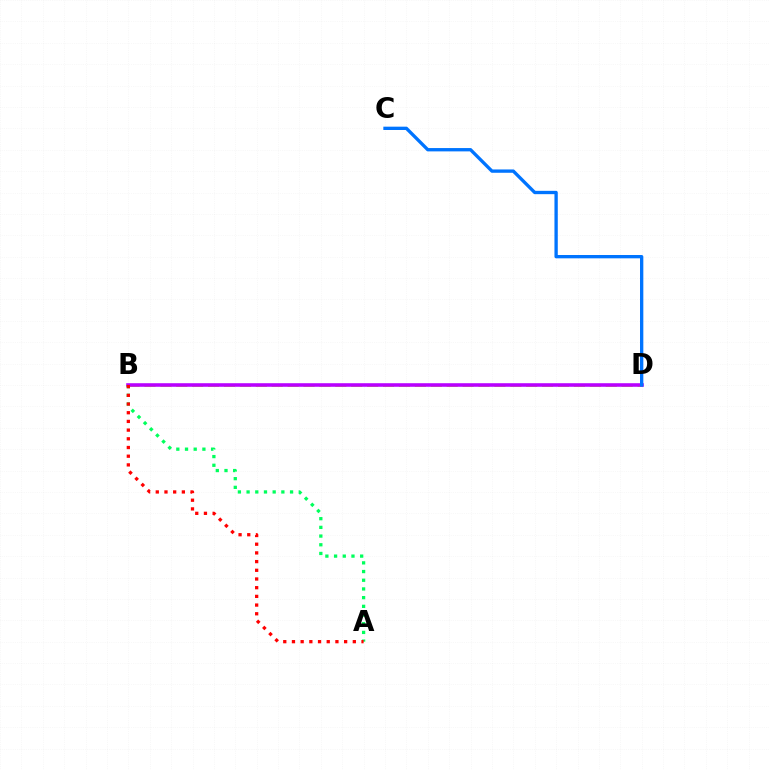{('B', 'D'): [{'color': '#d1ff00', 'line_style': 'dashed', 'thickness': 2.16}, {'color': '#b900ff', 'line_style': 'solid', 'thickness': 2.57}], ('A', 'B'): [{'color': '#00ff5c', 'line_style': 'dotted', 'thickness': 2.36}, {'color': '#ff0000', 'line_style': 'dotted', 'thickness': 2.36}], ('C', 'D'): [{'color': '#0074ff', 'line_style': 'solid', 'thickness': 2.39}]}